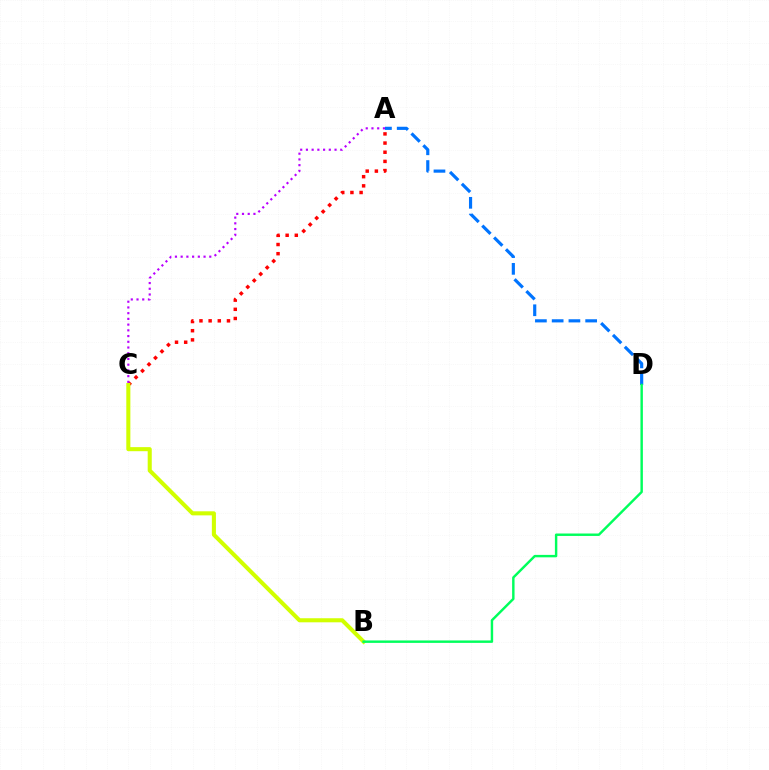{('A', 'D'): [{'color': '#0074ff', 'line_style': 'dashed', 'thickness': 2.28}], ('A', 'C'): [{'color': '#ff0000', 'line_style': 'dotted', 'thickness': 2.49}, {'color': '#b900ff', 'line_style': 'dotted', 'thickness': 1.56}], ('B', 'C'): [{'color': '#d1ff00', 'line_style': 'solid', 'thickness': 2.93}], ('B', 'D'): [{'color': '#00ff5c', 'line_style': 'solid', 'thickness': 1.75}]}